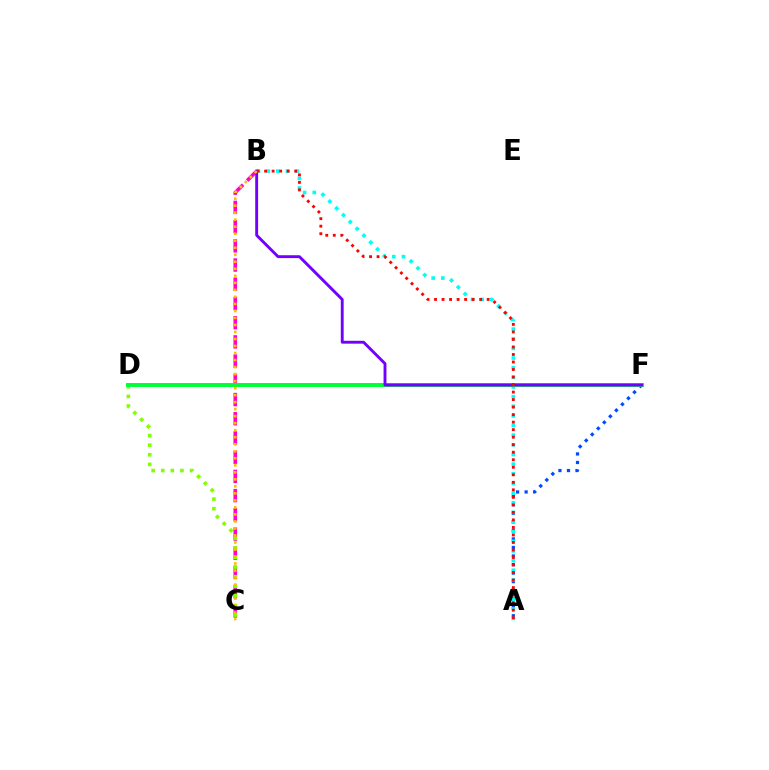{('A', 'F'): [{'color': '#004bff', 'line_style': 'dotted', 'thickness': 2.32}], ('A', 'B'): [{'color': '#00fff6', 'line_style': 'dotted', 'thickness': 2.62}, {'color': '#ff0000', 'line_style': 'dotted', 'thickness': 2.04}], ('B', 'C'): [{'color': '#ff00cf', 'line_style': 'dashed', 'thickness': 2.61}, {'color': '#ffbd00', 'line_style': 'dotted', 'thickness': 1.91}], ('C', 'D'): [{'color': '#84ff00', 'line_style': 'dotted', 'thickness': 2.61}], ('D', 'F'): [{'color': '#00ff39', 'line_style': 'solid', 'thickness': 2.85}], ('B', 'F'): [{'color': '#7200ff', 'line_style': 'solid', 'thickness': 2.08}]}